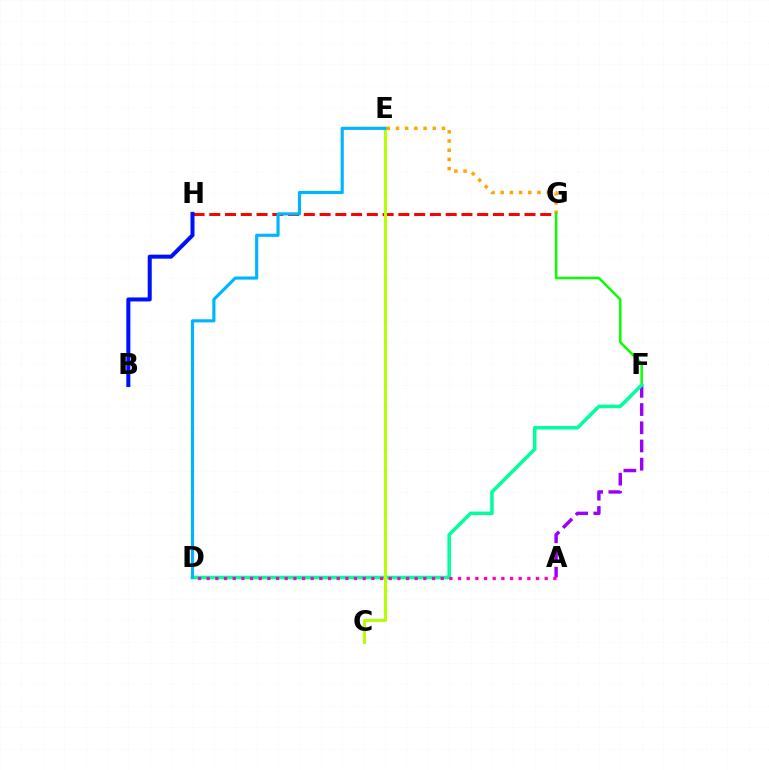{('E', 'G'): [{'color': '#ffa500', 'line_style': 'dotted', 'thickness': 2.5}], ('G', 'H'): [{'color': '#ff0000', 'line_style': 'dashed', 'thickness': 2.14}], ('B', 'H'): [{'color': '#0010ff', 'line_style': 'solid', 'thickness': 2.9}], ('A', 'F'): [{'color': '#9b00ff', 'line_style': 'dashed', 'thickness': 2.47}], ('F', 'G'): [{'color': '#08ff00', 'line_style': 'solid', 'thickness': 1.8}], ('D', 'F'): [{'color': '#00ff9d', 'line_style': 'solid', 'thickness': 2.55}], ('C', 'E'): [{'color': '#b3ff00', 'line_style': 'solid', 'thickness': 2.13}], ('A', 'D'): [{'color': '#ff00bd', 'line_style': 'dotted', 'thickness': 2.35}], ('D', 'E'): [{'color': '#00b5ff', 'line_style': 'solid', 'thickness': 2.26}]}